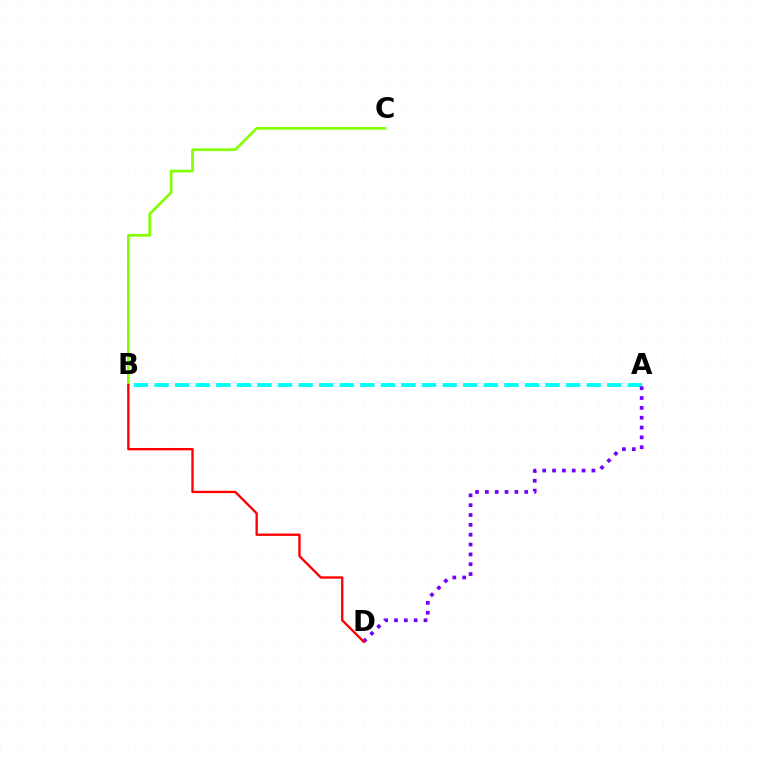{('A', 'B'): [{'color': '#00fff6', 'line_style': 'dashed', 'thickness': 2.8}], ('A', 'D'): [{'color': '#7200ff', 'line_style': 'dotted', 'thickness': 2.67}], ('B', 'C'): [{'color': '#84ff00', 'line_style': 'solid', 'thickness': 1.94}], ('B', 'D'): [{'color': '#ff0000', 'line_style': 'solid', 'thickness': 1.69}]}